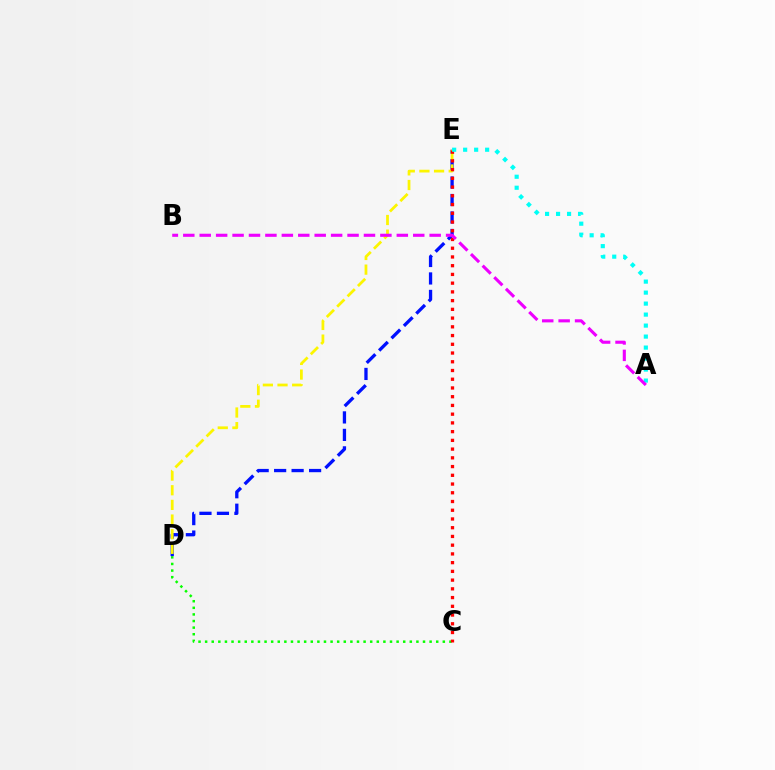{('C', 'D'): [{'color': '#08ff00', 'line_style': 'dotted', 'thickness': 1.79}], ('D', 'E'): [{'color': '#0010ff', 'line_style': 'dashed', 'thickness': 2.37}, {'color': '#fcf500', 'line_style': 'dashed', 'thickness': 1.99}], ('C', 'E'): [{'color': '#ff0000', 'line_style': 'dotted', 'thickness': 2.37}], ('A', 'E'): [{'color': '#00fff6', 'line_style': 'dotted', 'thickness': 2.99}], ('A', 'B'): [{'color': '#ee00ff', 'line_style': 'dashed', 'thickness': 2.23}]}